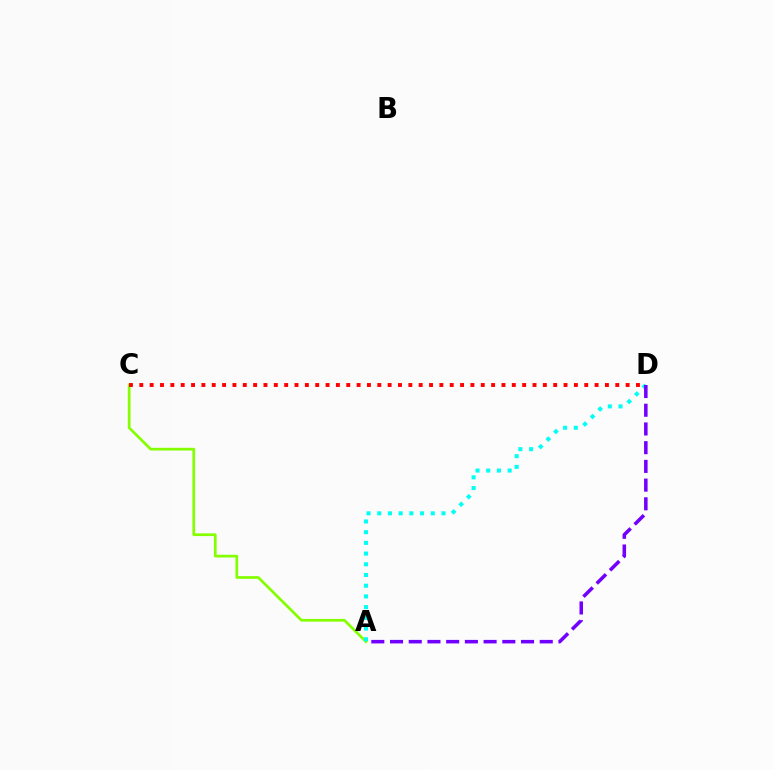{('A', 'C'): [{'color': '#84ff00', 'line_style': 'solid', 'thickness': 1.96}], ('C', 'D'): [{'color': '#ff0000', 'line_style': 'dotted', 'thickness': 2.81}], ('A', 'D'): [{'color': '#00fff6', 'line_style': 'dotted', 'thickness': 2.91}, {'color': '#7200ff', 'line_style': 'dashed', 'thickness': 2.54}]}